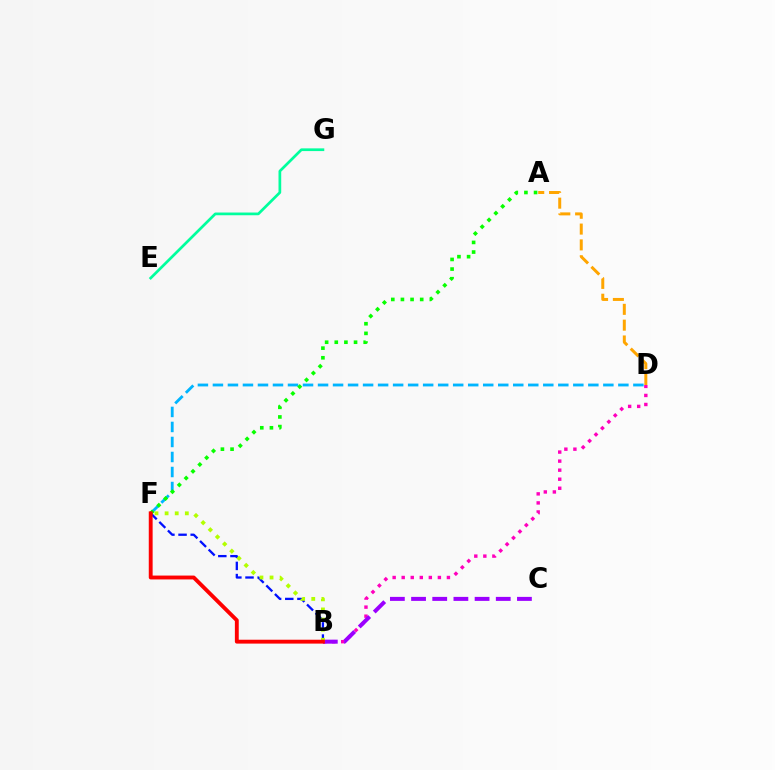{('B', 'F'): [{'color': '#0010ff', 'line_style': 'dashed', 'thickness': 1.65}, {'color': '#b3ff00', 'line_style': 'dotted', 'thickness': 2.75}, {'color': '#ff0000', 'line_style': 'solid', 'thickness': 2.79}], ('B', 'D'): [{'color': '#ff00bd', 'line_style': 'dotted', 'thickness': 2.46}], ('A', 'D'): [{'color': '#ffa500', 'line_style': 'dashed', 'thickness': 2.15}], ('B', 'C'): [{'color': '#9b00ff', 'line_style': 'dashed', 'thickness': 2.88}], ('D', 'F'): [{'color': '#00b5ff', 'line_style': 'dashed', 'thickness': 2.04}], ('E', 'G'): [{'color': '#00ff9d', 'line_style': 'solid', 'thickness': 1.95}], ('A', 'F'): [{'color': '#08ff00', 'line_style': 'dotted', 'thickness': 2.62}]}